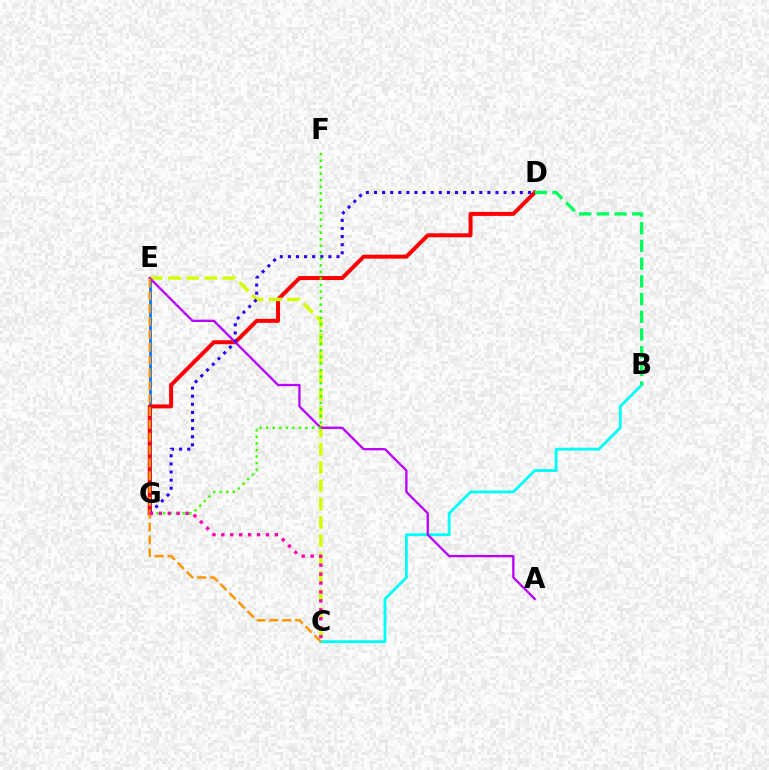{('E', 'G'): [{'color': '#0074ff', 'line_style': 'solid', 'thickness': 1.97}], ('B', 'C'): [{'color': '#00fff6', 'line_style': 'solid', 'thickness': 2.05}], ('D', 'G'): [{'color': '#ff0000', 'line_style': 'solid', 'thickness': 2.87}, {'color': '#2500ff', 'line_style': 'dotted', 'thickness': 2.2}], ('C', 'E'): [{'color': '#d1ff00', 'line_style': 'dashed', 'thickness': 2.48}, {'color': '#ff9400', 'line_style': 'dashed', 'thickness': 1.74}], ('A', 'E'): [{'color': '#b900ff', 'line_style': 'solid', 'thickness': 1.65}], ('B', 'D'): [{'color': '#00ff5c', 'line_style': 'dashed', 'thickness': 2.41}], ('F', 'G'): [{'color': '#3dff00', 'line_style': 'dotted', 'thickness': 1.78}], ('C', 'G'): [{'color': '#ff00ac', 'line_style': 'dotted', 'thickness': 2.42}]}